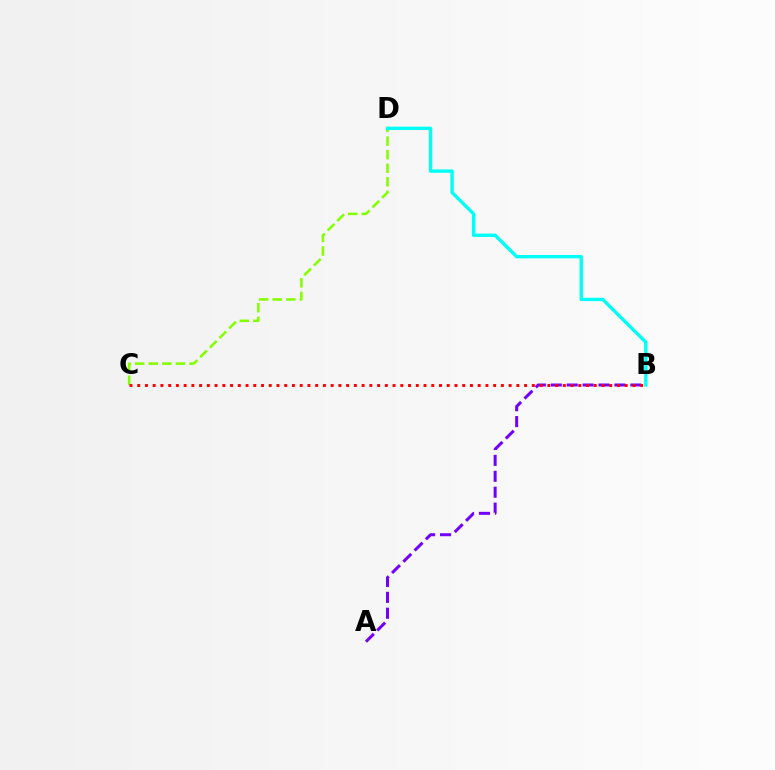{('A', 'B'): [{'color': '#7200ff', 'line_style': 'dashed', 'thickness': 2.16}], ('C', 'D'): [{'color': '#84ff00', 'line_style': 'dashed', 'thickness': 1.85}], ('B', 'C'): [{'color': '#ff0000', 'line_style': 'dotted', 'thickness': 2.1}], ('B', 'D'): [{'color': '#00fff6', 'line_style': 'solid', 'thickness': 2.42}]}